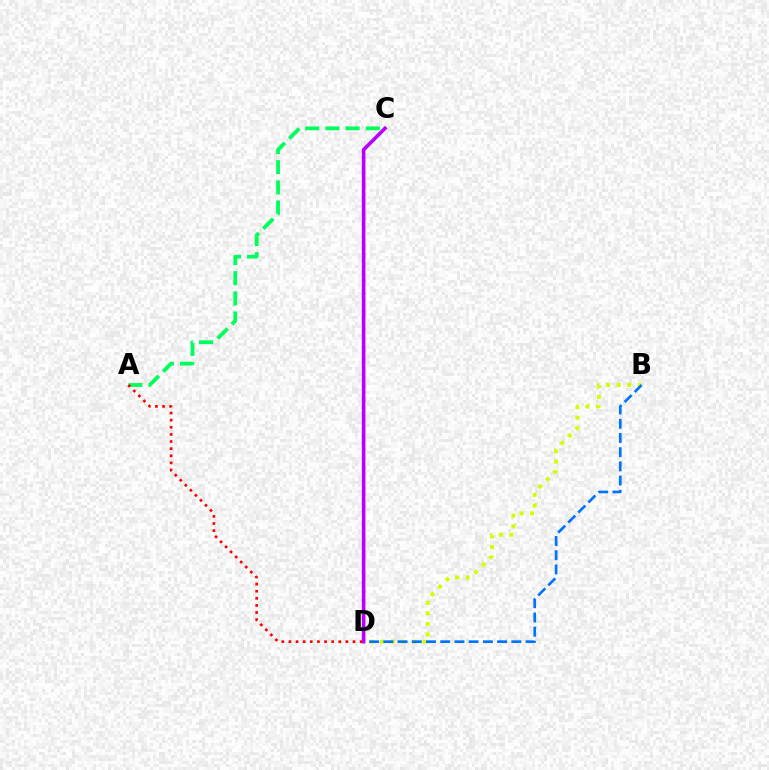{('B', 'D'): [{'color': '#d1ff00', 'line_style': 'dotted', 'thickness': 2.86}, {'color': '#0074ff', 'line_style': 'dashed', 'thickness': 1.93}], ('A', 'C'): [{'color': '#00ff5c', 'line_style': 'dashed', 'thickness': 2.74}], ('A', 'D'): [{'color': '#ff0000', 'line_style': 'dotted', 'thickness': 1.93}], ('C', 'D'): [{'color': '#b900ff', 'line_style': 'solid', 'thickness': 2.6}]}